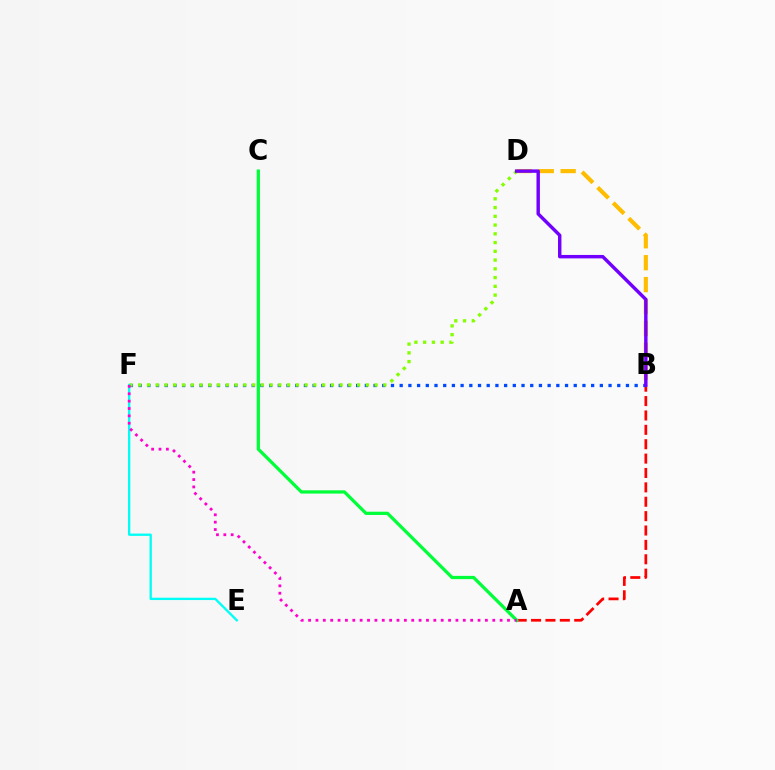{('B', 'D'): [{'color': '#ffbd00', 'line_style': 'dashed', 'thickness': 2.98}, {'color': '#7200ff', 'line_style': 'solid', 'thickness': 2.47}], ('A', 'B'): [{'color': '#ff0000', 'line_style': 'dashed', 'thickness': 1.95}], ('A', 'C'): [{'color': '#00ff39', 'line_style': 'solid', 'thickness': 2.34}], ('B', 'F'): [{'color': '#004bff', 'line_style': 'dotted', 'thickness': 2.36}], ('D', 'F'): [{'color': '#84ff00', 'line_style': 'dotted', 'thickness': 2.38}], ('E', 'F'): [{'color': '#00fff6', 'line_style': 'solid', 'thickness': 1.67}], ('A', 'F'): [{'color': '#ff00cf', 'line_style': 'dotted', 'thickness': 2.0}]}